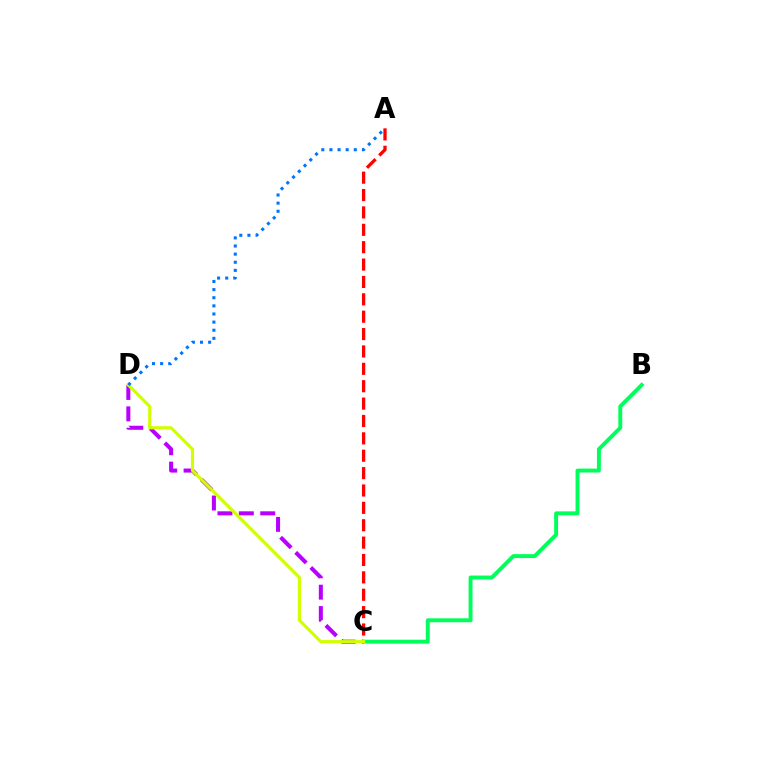{('C', 'D'): [{'color': '#b900ff', 'line_style': 'dashed', 'thickness': 2.9}, {'color': '#d1ff00', 'line_style': 'solid', 'thickness': 2.28}], ('A', 'C'): [{'color': '#ff0000', 'line_style': 'dashed', 'thickness': 2.36}], ('B', 'C'): [{'color': '#00ff5c', 'line_style': 'solid', 'thickness': 2.83}], ('A', 'D'): [{'color': '#0074ff', 'line_style': 'dotted', 'thickness': 2.21}]}